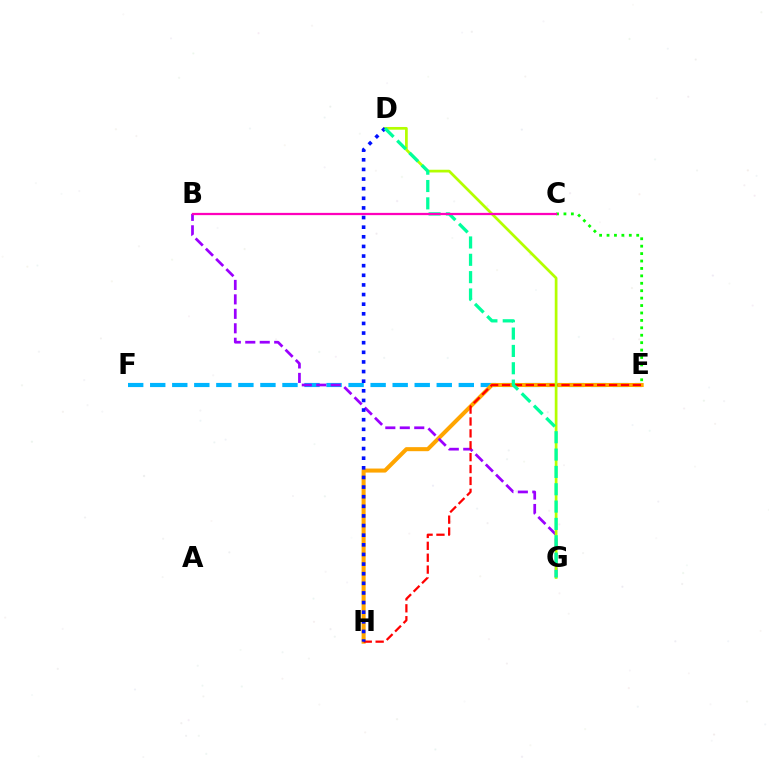{('E', 'F'): [{'color': '#00b5ff', 'line_style': 'dashed', 'thickness': 2.99}], ('C', 'E'): [{'color': '#08ff00', 'line_style': 'dotted', 'thickness': 2.02}], ('E', 'H'): [{'color': '#ffa500', 'line_style': 'solid', 'thickness': 2.91}, {'color': '#ff0000', 'line_style': 'dashed', 'thickness': 1.62}], ('B', 'G'): [{'color': '#9b00ff', 'line_style': 'dashed', 'thickness': 1.96}], ('D', 'G'): [{'color': '#b3ff00', 'line_style': 'solid', 'thickness': 1.96}, {'color': '#00ff9d', 'line_style': 'dashed', 'thickness': 2.36}], ('D', 'H'): [{'color': '#0010ff', 'line_style': 'dotted', 'thickness': 2.62}], ('B', 'C'): [{'color': '#ff00bd', 'line_style': 'solid', 'thickness': 1.62}]}